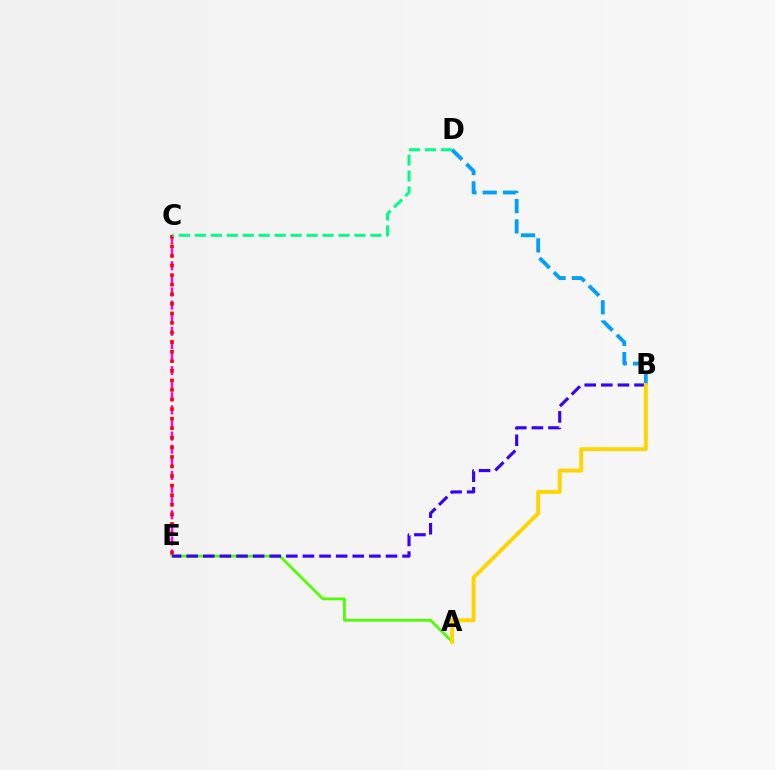{('C', 'E'): [{'color': '#ff00ed', 'line_style': 'dashed', 'thickness': 1.78}, {'color': '#ff0000', 'line_style': 'dotted', 'thickness': 2.6}], ('A', 'E'): [{'color': '#4fff00', 'line_style': 'solid', 'thickness': 2.01}], ('B', 'D'): [{'color': '#009eff', 'line_style': 'dashed', 'thickness': 2.75}], ('B', 'E'): [{'color': '#3700ff', 'line_style': 'dashed', 'thickness': 2.26}], ('C', 'D'): [{'color': '#00ff86', 'line_style': 'dashed', 'thickness': 2.17}], ('A', 'B'): [{'color': '#ffd500', 'line_style': 'solid', 'thickness': 2.82}]}